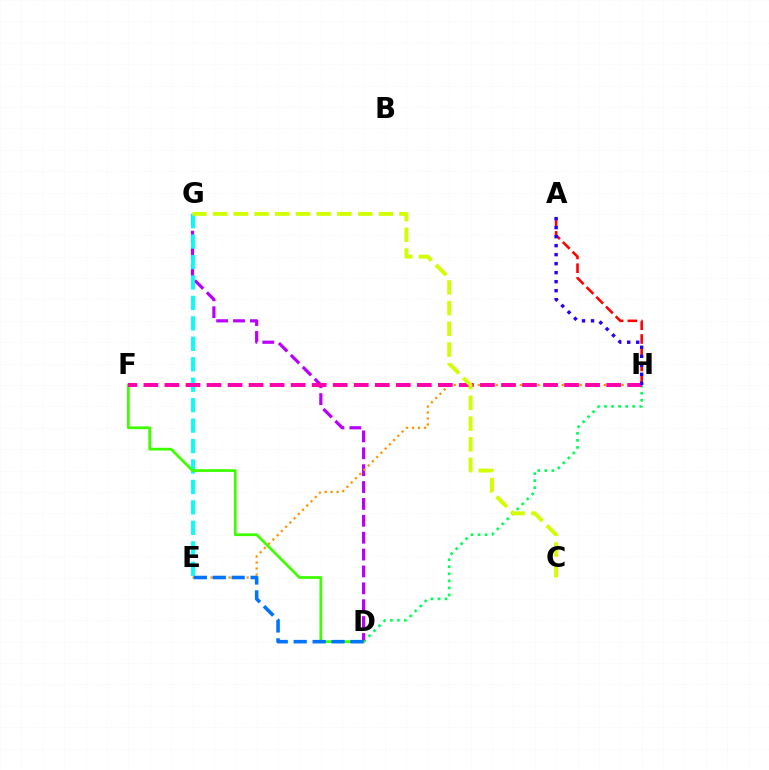{('D', 'H'): [{'color': '#00ff5c', 'line_style': 'dotted', 'thickness': 1.92}], ('D', 'G'): [{'color': '#b900ff', 'line_style': 'dashed', 'thickness': 2.29}], ('E', 'H'): [{'color': '#ff9400', 'line_style': 'dotted', 'thickness': 1.63}], ('E', 'G'): [{'color': '#00fff6', 'line_style': 'dashed', 'thickness': 2.78}], ('D', 'F'): [{'color': '#3dff00', 'line_style': 'solid', 'thickness': 1.97}], ('A', 'H'): [{'color': '#ff0000', 'line_style': 'dashed', 'thickness': 1.87}, {'color': '#2500ff', 'line_style': 'dotted', 'thickness': 2.45}], ('F', 'H'): [{'color': '#ff00ac', 'line_style': 'dashed', 'thickness': 2.86}], ('C', 'G'): [{'color': '#d1ff00', 'line_style': 'dashed', 'thickness': 2.81}], ('D', 'E'): [{'color': '#0074ff', 'line_style': 'dashed', 'thickness': 2.57}]}